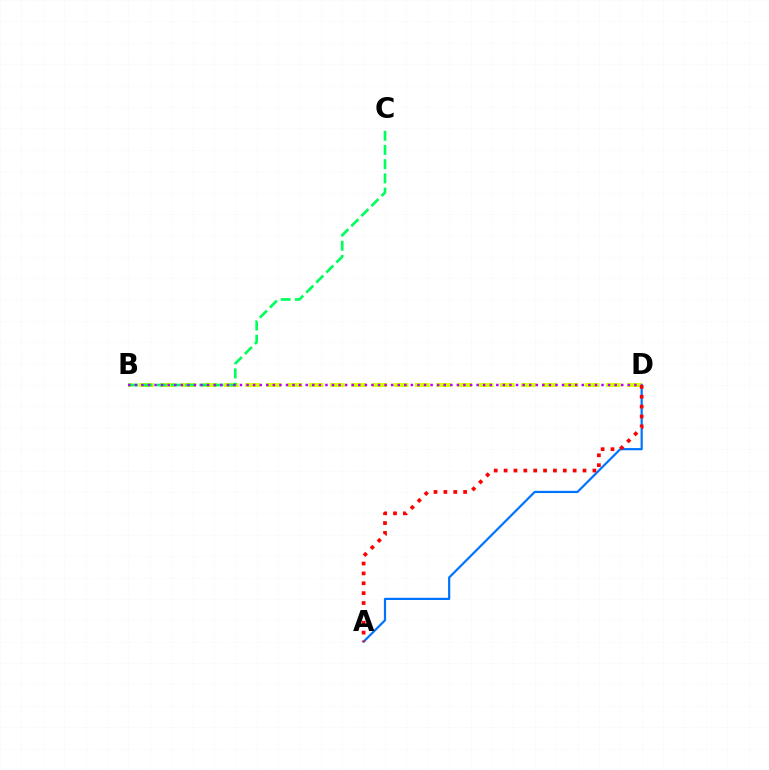{('A', 'D'): [{'color': '#0074ff', 'line_style': 'solid', 'thickness': 1.59}, {'color': '#ff0000', 'line_style': 'dotted', 'thickness': 2.68}], ('B', 'D'): [{'color': '#d1ff00', 'line_style': 'dashed', 'thickness': 2.88}, {'color': '#b900ff', 'line_style': 'dotted', 'thickness': 1.79}], ('B', 'C'): [{'color': '#00ff5c', 'line_style': 'dashed', 'thickness': 1.93}]}